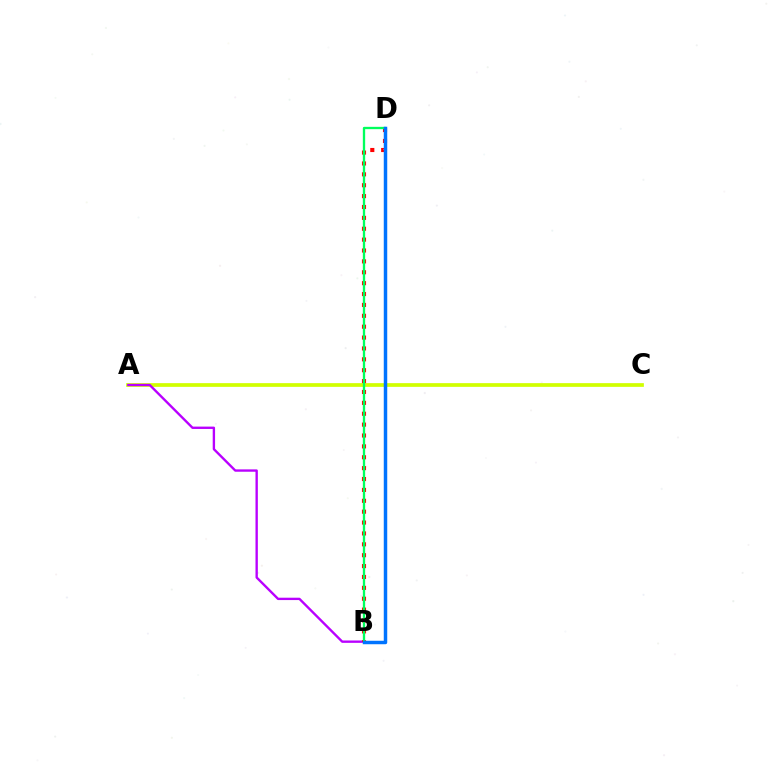{('A', 'C'): [{'color': '#d1ff00', 'line_style': 'solid', 'thickness': 2.67}], ('A', 'B'): [{'color': '#b900ff', 'line_style': 'solid', 'thickness': 1.7}], ('B', 'D'): [{'color': '#ff0000', 'line_style': 'dotted', 'thickness': 2.96}, {'color': '#00ff5c', 'line_style': 'solid', 'thickness': 1.67}, {'color': '#0074ff', 'line_style': 'solid', 'thickness': 2.5}]}